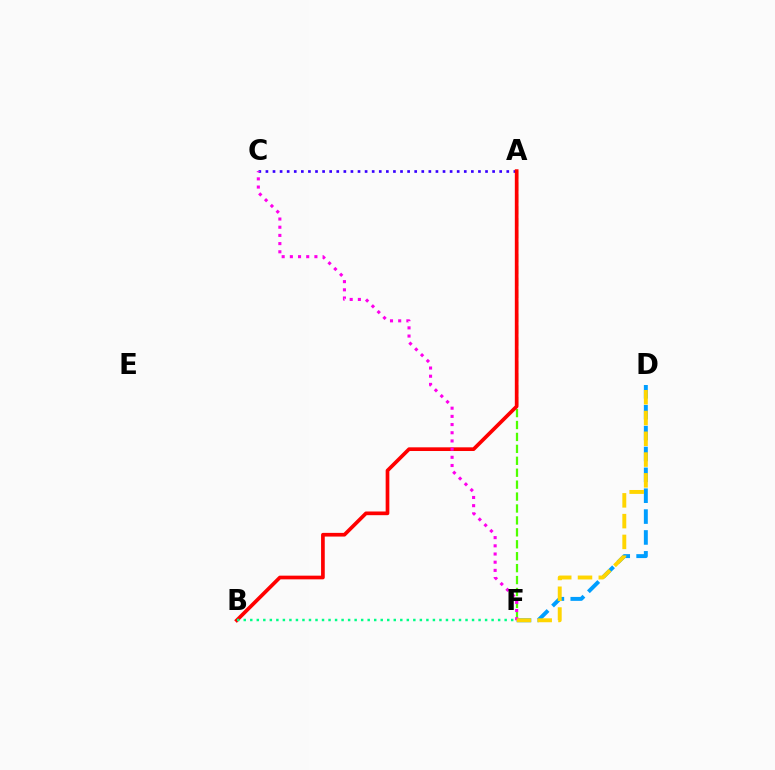{('A', 'C'): [{'color': '#3700ff', 'line_style': 'dotted', 'thickness': 1.92}], ('A', 'F'): [{'color': '#4fff00', 'line_style': 'dashed', 'thickness': 1.62}], ('A', 'B'): [{'color': '#ff0000', 'line_style': 'solid', 'thickness': 2.65}], ('D', 'F'): [{'color': '#009eff', 'line_style': 'dashed', 'thickness': 2.84}, {'color': '#ffd500', 'line_style': 'dashed', 'thickness': 2.82}], ('C', 'F'): [{'color': '#ff00ed', 'line_style': 'dotted', 'thickness': 2.22}], ('B', 'F'): [{'color': '#00ff86', 'line_style': 'dotted', 'thickness': 1.77}]}